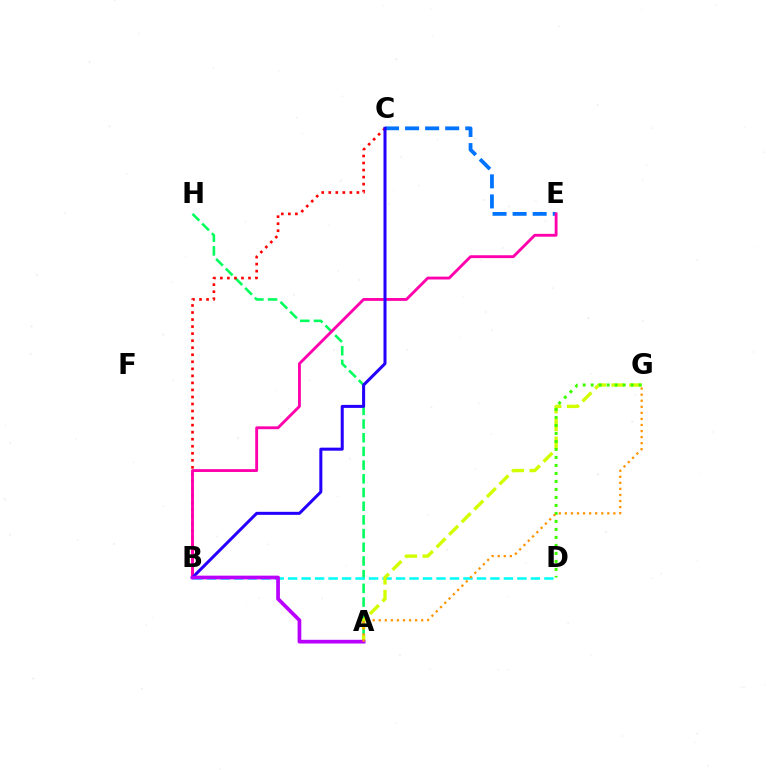{('C', 'E'): [{'color': '#0074ff', 'line_style': 'dashed', 'thickness': 2.73}], ('A', 'H'): [{'color': '#00ff5c', 'line_style': 'dashed', 'thickness': 1.86}], ('B', 'C'): [{'color': '#ff0000', 'line_style': 'dotted', 'thickness': 1.91}, {'color': '#2500ff', 'line_style': 'solid', 'thickness': 2.18}], ('B', 'E'): [{'color': '#ff00ac', 'line_style': 'solid', 'thickness': 2.06}], ('B', 'D'): [{'color': '#00fff6', 'line_style': 'dashed', 'thickness': 1.83}], ('A', 'G'): [{'color': '#d1ff00', 'line_style': 'dashed', 'thickness': 2.42}, {'color': '#ff9400', 'line_style': 'dotted', 'thickness': 1.65}], ('D', 'G'): [{'color': '#3dff00', 'line_style': 'dotted', 'thickness': 2.17}], ('A', 'B'): [{'color': '#b900ff', 'line_style': 'solid', 'thickness': 2.67}]}